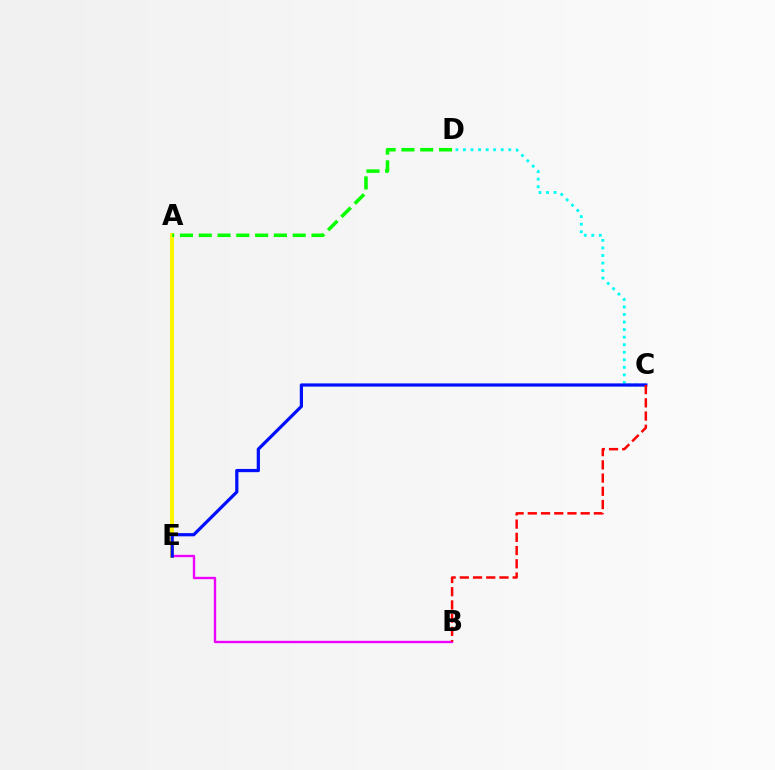{('C', 'D'): [{'color': '#00fff6', 'line_style': 'dotted', 'thickness': 2.05}], ('A', 'E'): [{'color': '#fcf500', 'line_style': 'solid', 'thickness': 2.93}], ('B', 'E'): [{'color': '#ee00ff', 'line_style': 'solid', 'thickness': 1.71}], ('C', 'E'): [{'color': '#0010ff', 'line_style': 'solid', 'thickness': 2.32}], ('B', 'C'): [{'color': '#ff0000', 'line_style': 'dashed', 'thickness': 1.8}], ('A', 'D'): [{'color': '#08ff00', 'line_style': 'dashed', 'thickness': 2.55}]}